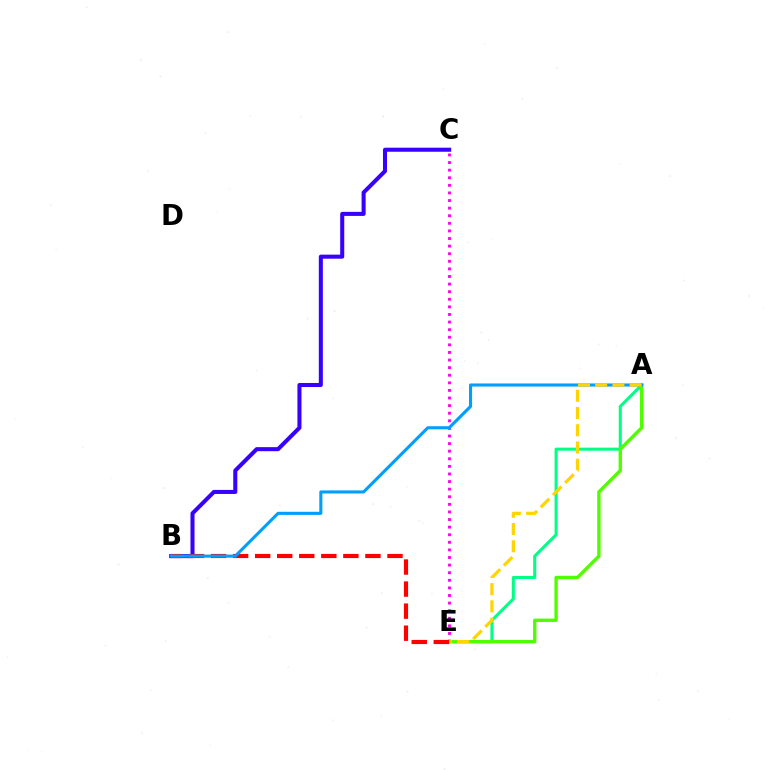{('A', 'E'): [{'color': '#00ff86', 'line_style': 'solid', 'thickness': 2.2}, {'color': '#4fff00', 'line_style': 'solid', 'thickness': 2.43}, {'color': '#ffd500', 'line_style': 'dashed', 'thickness': 2.34}], ('C', 'E'): [{'color': '#ff00ed', 'line_style': 'dotted', 'thickness': 2.06}], ('B', 'C'): [{'color': '#3700ff', 'line_style': 'solid', 'thickness': 2.91}], ('B', 'E'): [{'color': '#ff0000', 'line_style': 'dashed', 'thickness': 3.0}], ('A', 'B'): [{'color': '#009eff', 'line_style': 'solid', 'thickness': 2.22}]}